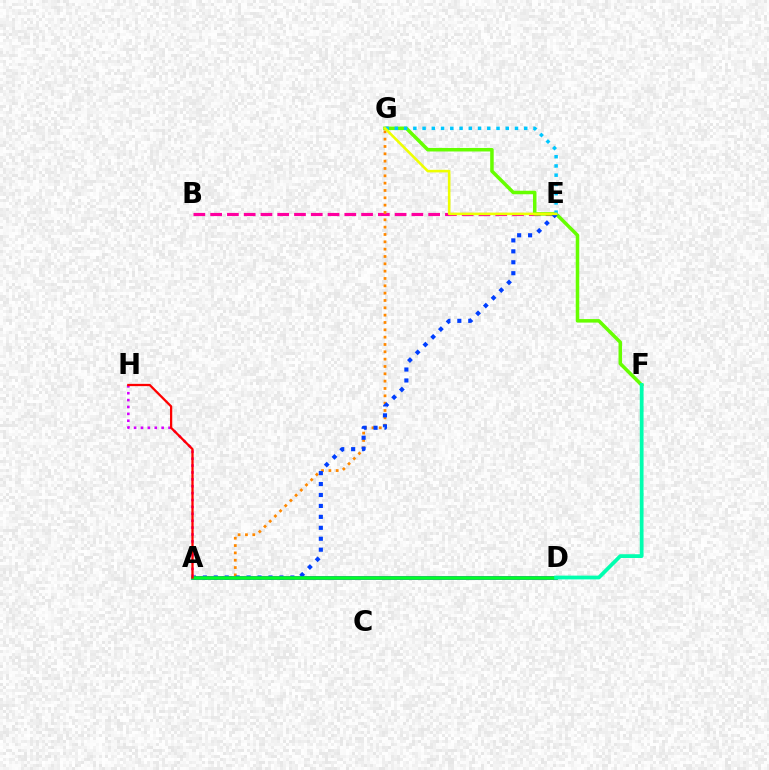{('B', 'E'): [{'color': '#ff00a0', 'line_style': 'dashed', 'thickness': 2.28}], ('A', 'G'): [{'color': '#ff8800', 'line_style': 'dotted', 'thickness': 1.99}], ('A', 'D'): [{'color': '#4f00ff', 'line_style': 'solid', 'thickness': 2.54}, {'color': '#00ff27', 'line_style': 'solid', 'thickness': 2.52}], ('F', 'G'): [{'color': '#66ff00', 'line_style': 'solid', 'thickness': 2.53}], ('A', 'E'): [{'color': '#003fff', 'line_style': 'dotted', 'thickness': 2.97}], ('A', 'H'): [{'color': '#d600ff', 'line_style': 'dotted', 'thickness': 1.87}, {'color': '#ff0000', 'line_style': 'solid', 'thickness': 1.64}], ('E', 'G'): [{'color': '#00c7ff', 'line_style': 'dotted', 'thickness': 2.51}, {'color': '#eeff00', 'line_style': 'solid', 'thickness': 1.86}], ('D', 'F'): [{'color': '#00ffaf', 'line_style': 'solid', 'thickness': 2.71}]}